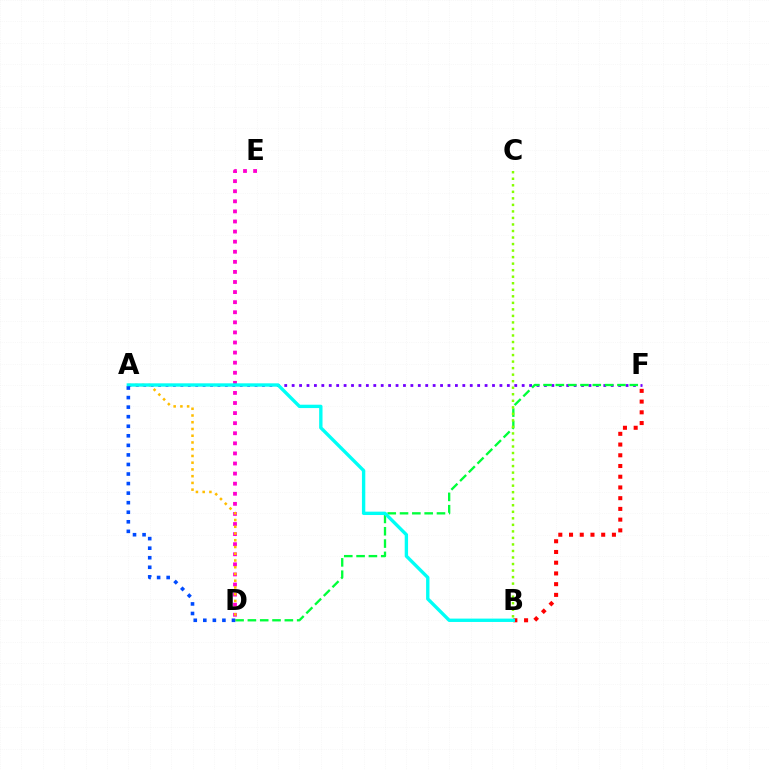{('B', 'F'): [{'color': '#ff0000', 'line_style': 'dotted', 'thickness': 2.91}], ('A', 'F'): [{'color': '#7200ff', 'line_style': 'dotted', 'thickness': 2.02}], ('D', 'E'): [{'color': '#ff00cf', 'line_style': 'dotted', 'thickness': 2.74}], ('D', 'F'): [{'color': '#00ff39', 'line_style': 'dashed', 'thickness': 1.67}], ('B', 'C'): [{'color': '#84ff00', 'line_style': 'dotted', 'thickness': 1.77}], ('A', 'D'): [{'color': '#ffbd00', 'line_style': 'dotted', 'thickness': 1.83}, {'color': '#004bff', 'line_style': 'dotted', 'thickness': 2.6}], ('A', 'B'): [{'color': '#00fff6', 'line_style': 'solid', 'thickness': 2.42}]}